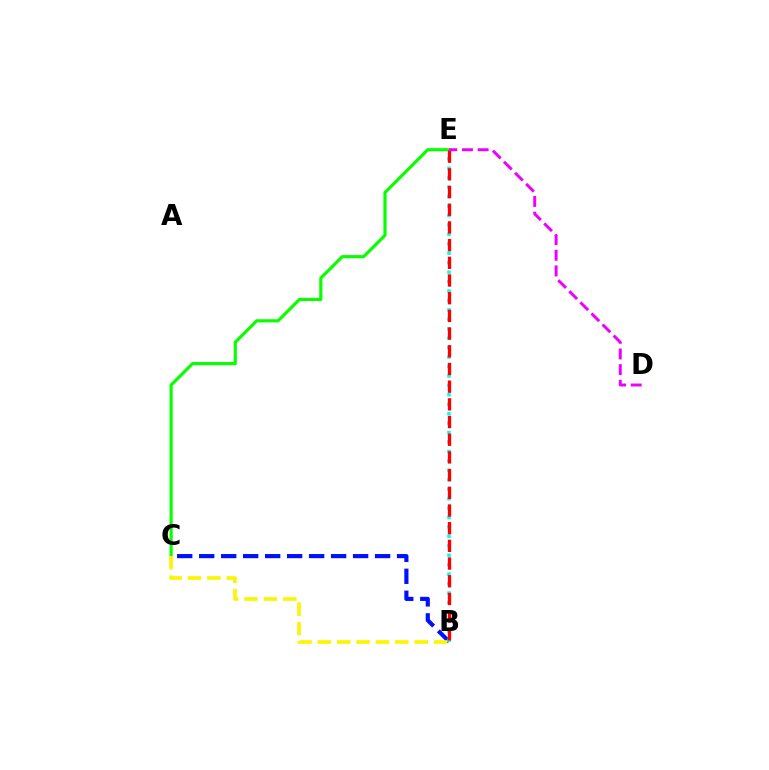{('B', 'C'): [{'color': '#0010ff', 'line_style': 'dashed', 'thickness': 2.99}, {'color': '#fcf500', 'line_style': 'dashed', 'thickness': 2.63}], ('C', 'E'): [{'color': '#08ff00', 'line_style': 'solid', 'thickness': 2.27}], ('B', 'E'): [{'color': '#00fff6', 'line_style': 'dotted', 'thickness': 2.56}, {'color': '#ff0000', 'line_style': 'dashed', 'thickness': 2.4}], ('D', 'E'): [{'color': '#ee00ff', 'line_style': 'dashed', 'thickness': 2.13}]}